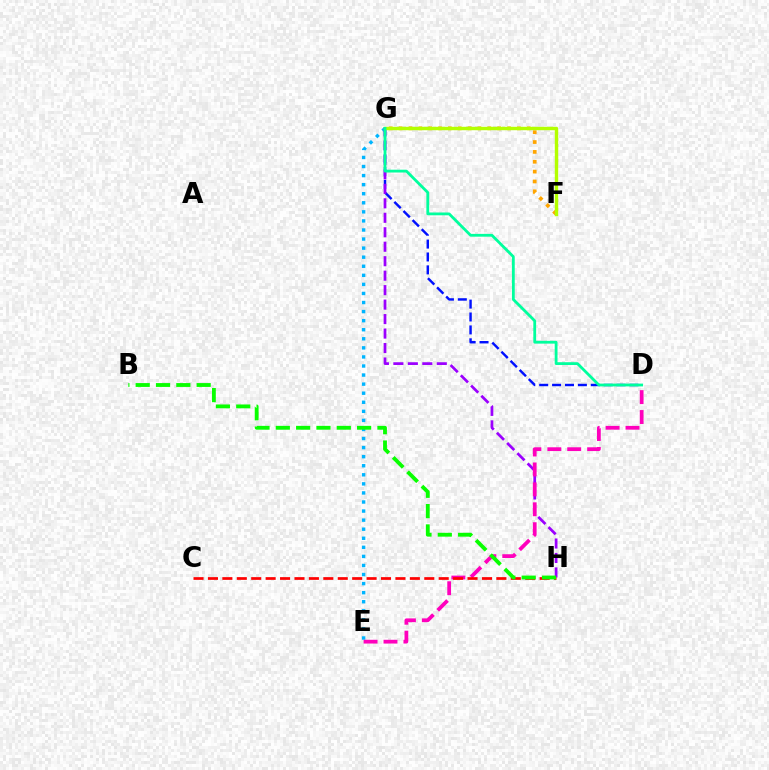{('D', 'G'): [{'color': '#0010ff', 'line_style': 'dashed', 'thickness': 1.75}, {'color': '#00ff9d', 'line_style': 'solid', 'thickness': 2.02}], ('E', 'G'): [{'color': '#00b5ff', 'line_style': 'dotted', 'thickness': 2.46}], ('F', 'G'): [{'color': '#ffa500', 'line_style': 'dotted', 'thickness': 2.68}, {'color': '#b3ff00', 'line_style': 'solid', 'thickness': 2.45}], ('G', 'H'): [{'color': '#9b00ff', 'line_style': 'dashed', 'thickness': 1.97}], ('D', 'E'): [{'color': '#ff00bd', 'line_style': 'dashed', 'thickness': 2.71}], ('C', 'H'): [{'color': '#ff0000', 'line_style': 'dashed', 'thickness': 1.96}], ('B', 'H'): [{'color': '#08ff00', 'line_style': 'dashed', 'thickness': 2.76}]}